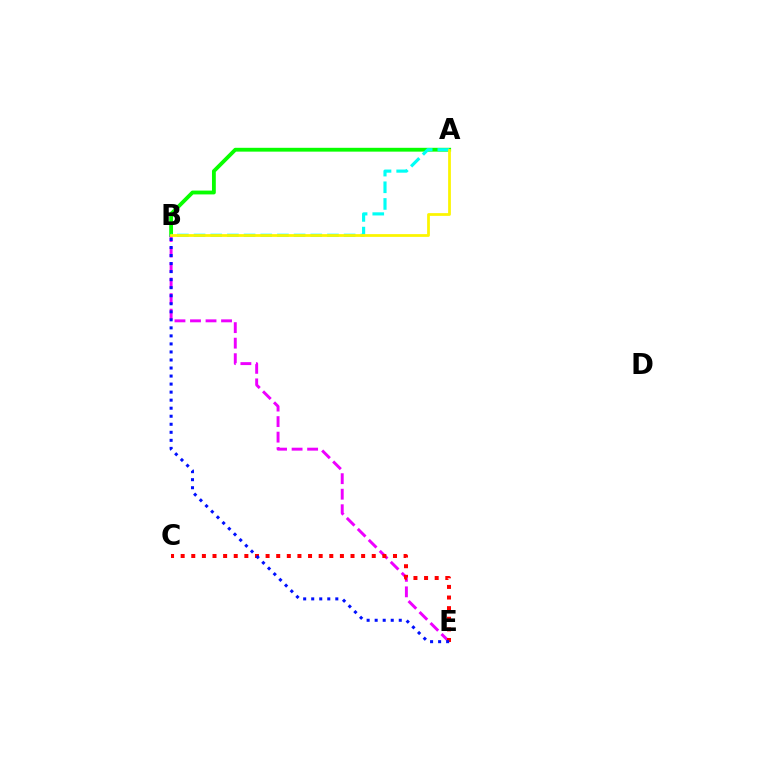{('A', 'B'): [{'color': '#08ff00', 'line_style': 'solid', 'thickness': 2.75}, {'color': '#00fff6', 'line_style': 'dashed', 'thickness': 2.27}, {'color': '#fcf500', 'line_style': 'solid', 'thickness': 1.99}], ('B', 'E'): [{'color': '#ee00ff', 'line_style': 'dashed', 'thickness': 2.11}, {'color': '#0010ff', 'line_style': 'dotted', 'thickness': 2.18}], ('C', 'E'): [{'color': '#ff0000', 'line_style': 'dotted', 'thickness': 2.88}]}